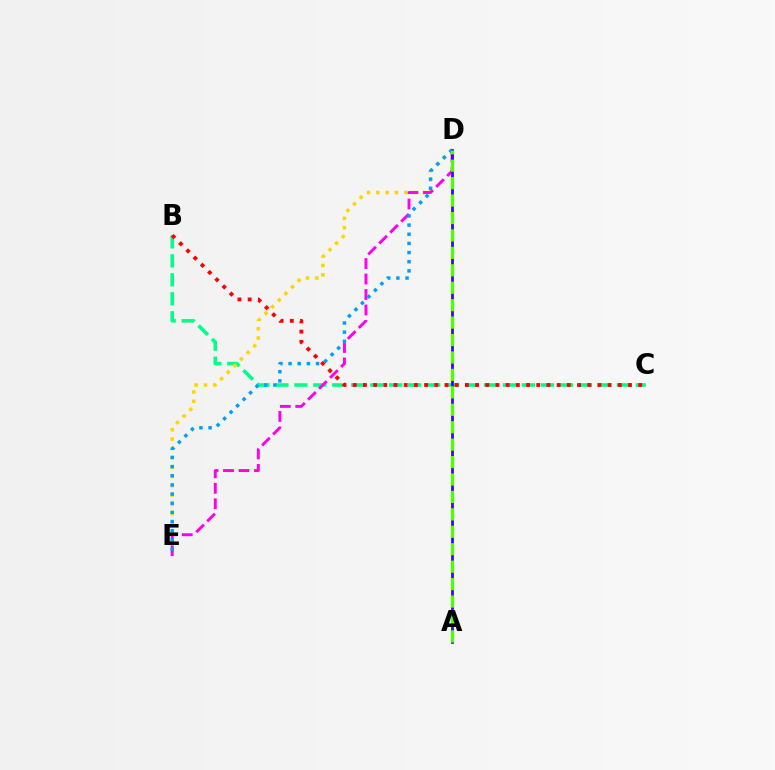{('B', 'C'): [{'color': '#00ff86', 'line_style': 'dashed', 'thickness': 2.58}, {'color': '#ff0000', 'line_style': 'dotted', 'thickness': 2.77}], ('D', 'E'): [{'color': '#ffd500', 'line_style': 'dotted', 'thickness': 2.54}, {'color': '#ff00ed', 'line_style': 'dashed', 'thickness': 2.1}, {'color': '#009eff', 'line_style': 'dotted', 'thickness': 2.49}], ('A', 'D'): [{'color': '#3700ff', 'line_style': 'solid', 'thickness': 1.96}, {'color': '#4fff00', 'line_style': 'dashed', 'thickness': 2.37}]}